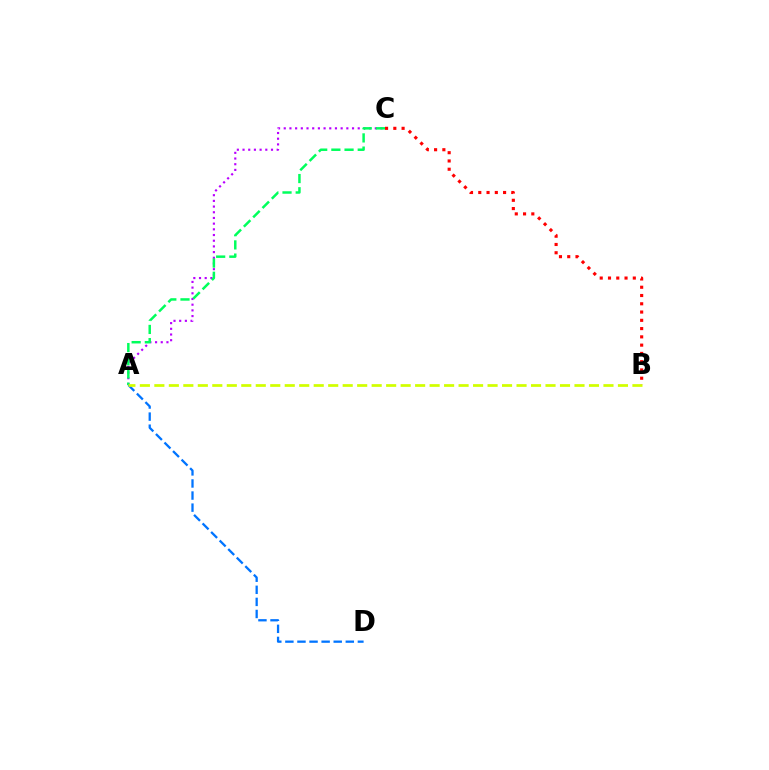{('A', 'C'): [{'color': '#b900ff', 'line_style': 'dotted', 'thickness': 1.55}, {'color': '#00ff5c', 'line_style': 'dashed', 'thickness': 1.79}], ('A', 'D'): [{'color': '#0074ff', 'line_style': 'dashed', 'thickness': 1.64}], ('A', 'B'): [{'color': '#d1ff00', 'line_style': 'dashed', 'thickness': 1.97}], ('B', 'C'): [{'color': '#ff0000', 'line_style': 'dotted', 'thickness': 2.25}]}